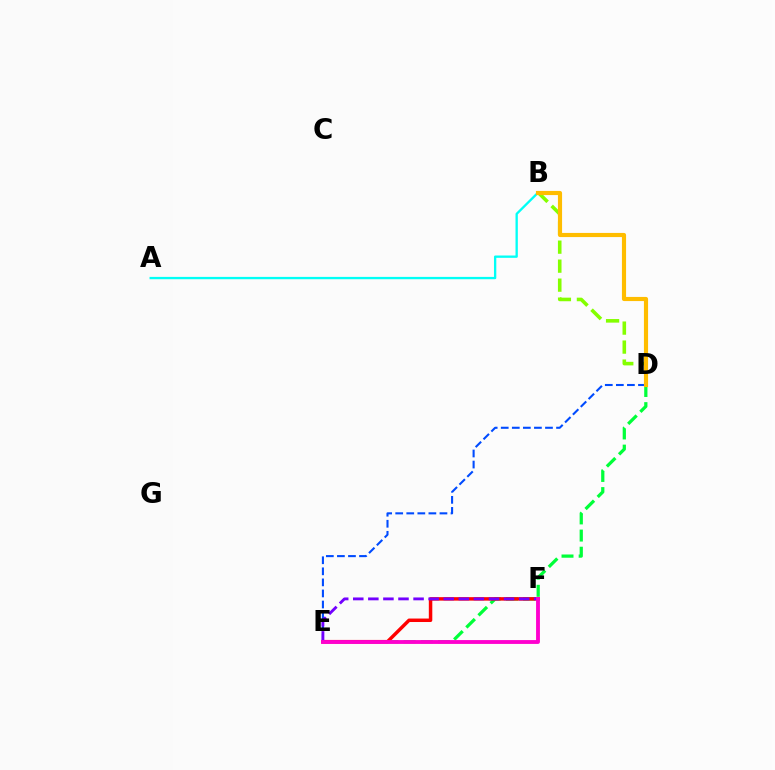{('D', 'E'): [{'color': '#00ff39', 'line_style': 'dashed', 'thickness': 2.33}, {'color': '#004bff', 'line_style': 'dashed', 'thickness': 1.5}], ('E', 'F'): [{'color': '#ff0000', 'line_style': 'solid', 'thickness': 2.5}, {'color': '#7200ff', 'line_style': 'dashed', 'thickness': 2.05}, {'color': '#ff00cf', 'line_style': 'solid', 'thickness': 2.76}], ('A', 'B'): [{'color': '#00fff6', 'line_style': 'solid', 'thickness': 1.67}], ('B', 'D'): [{'color': '#84ff00', 'line_style': 'dashed', 'thickness': 2.58}, {'color': '#ffbd00', 'line_style': 'solid', 'thickness': 2.99}]}